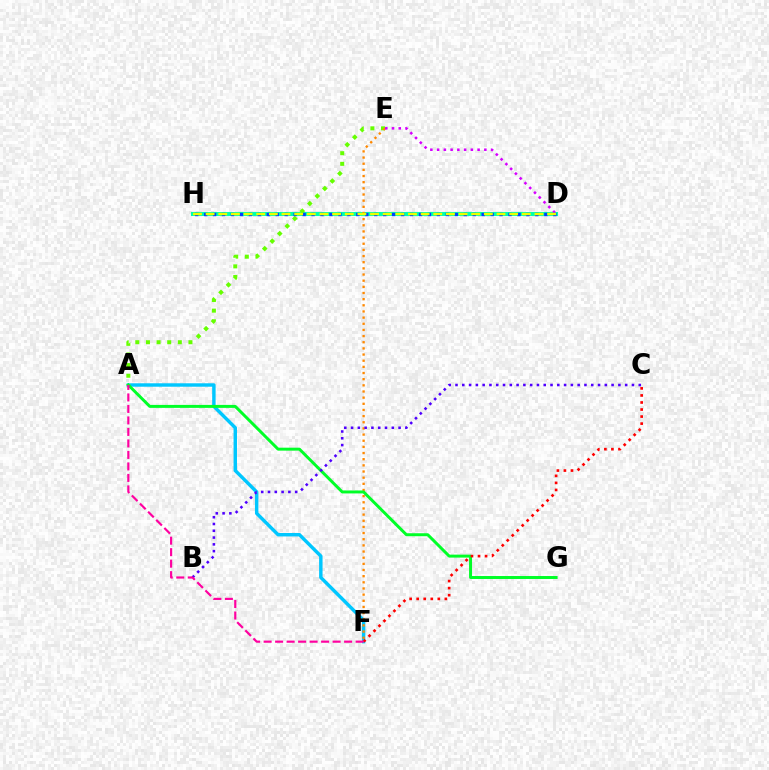{('D', 'H'): [{'color': '#00ffaf', 'line_style': 'solid', 'thickness': 2.93}, {'color': '#003fff', 'line_style': 'dotted', 'thickness': 2.43}, {'color': '#eeff00', 'line_style': 'dashed', 'thickness': 1.72}], ('A', 'F'): [{'color': '#00c7ff', 'line_style': 'solid', 'thickness': 2.47}, {'color': '#ff00a0', 'line_style': 'dashed', 'thickness': 1.56}], ('A', 'E'): [{'color': '#66ff00', 'line_style': 'dotted', 'thickness': 2.89}], ('E', 'F'): [{'color': '#ff8800', 'line_style': 'dotted', 'thickness': 1.67}], ('A', 'G'): [{'color': '#00ff27', 'line_style': 'solid', 'thickness': 2.13}], ('B', 'C'): [{'color': '#4f00ff', 'line_style': 'dotted', 'thickness': 1.84}], ('D', 'E'): [{'color': '#d600ff', 'line_style': 'dotted', 'thickness': 1.83}], ('C', 'F'): [{'color': '#ff0000', 'line_style': 'dotted', 'thickness': 1.91}]}